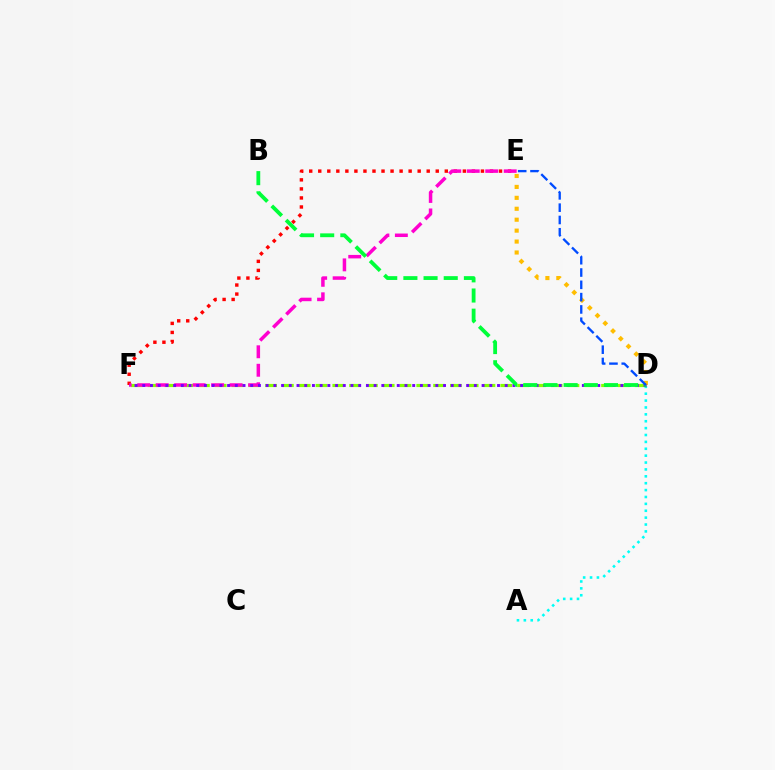{('A', 'D'): [{'color': '#00fff6', 'line_style': 'dotted', 'thickness': 1.87}], ('E', 'F'): [{'color': '#ff0000', 'line_style': 'dotted', 'thickness': 2.46}, {'color': '#ff00cf', 'line_style': 'dashed', 'thickness': 2.51}], ('D', 'F'): [{'color': '#84ff00', 'line_style': 'dashed', 'thickness': 2.28}, {'color': '#7200ff', 'line_style': 'dotted', 'thickness': 2.1}], ('D', 'E'): [{'color': '#ffbd00', 'line_style': 'dotted', 'thickness': 2.97}, {'color': '#004bff', 'line_style': 'dashed', 'thickness': 1.67}], ('B', 'D'): [{'color': '#00ff39', 'line_style': 'dashed', 'thickness': 2.74}]}